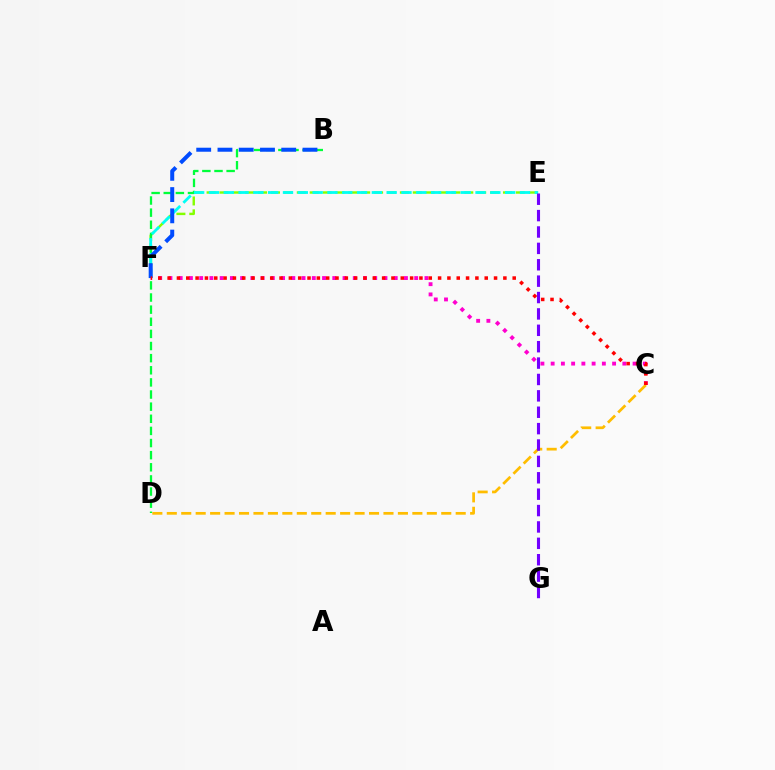{('E', 'F'): [{'color': '#84ff00', 'line_style': 'dashed', 'thickness': 1.75}, {'color': '#00fff6', 'line_style': 'dashed', 'thickness': 2.01}], ('B', 'D'): [{'color': '#00ff39', 'line_style': 'dashed', 'thickness': 1.65}], ('C', 'F'): [{'color': '#ff00cf', 'line_style': 'dotted', 'thickness': 2.78}, {'color': '#ff0000', 'line_style': 'dotted', 'thickness': 2.53}], ('C', 'D'): [{'color': '#ffbd00', 'line_style': 'dashed', 'thickness': 1.96}], ('B', 'F'): [{'color': '#004bff', 'line_style': 'dashed', 'thickness': 2.89}], ('E', 'G'): [{'color': '#7200ff', 'line_style': 'dashed', 'thickness': 2.23}]}